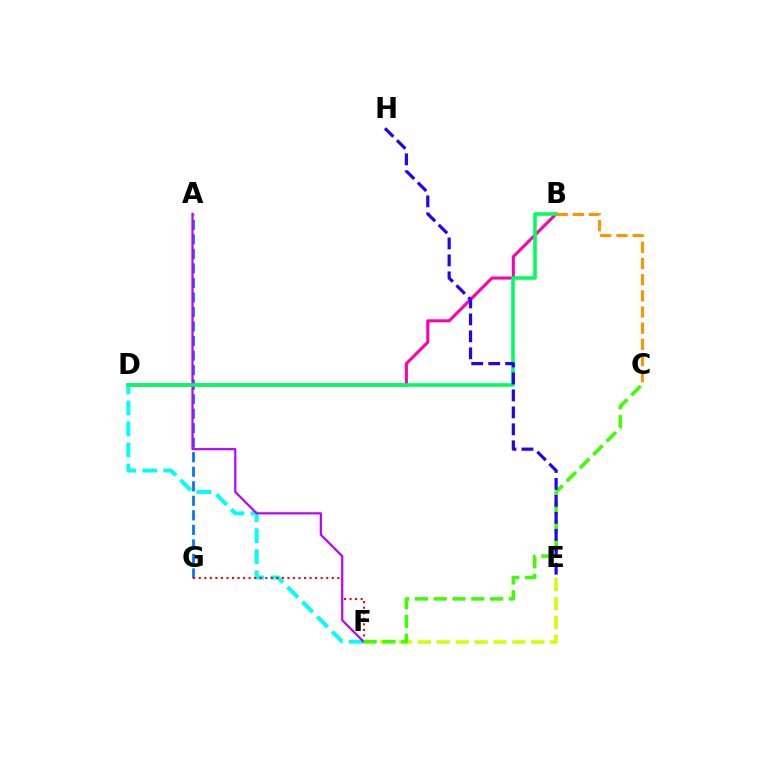{('A', 'G'): [{'color': '#0074ff', 'line_style': 'dashed', 'thickness': 1.97}], ('E', 'F'): [{'color': '#d1ff00', 'line_style': 'dashed', 'thickness': 2.57}], ('B', 'D'): [{'color': '#ff00ac', 'line_style': 'solid', 'thickness': 2.2}, {'color': '#00ff5c', 'line_style': 'solid', 'thickness': 2.57}], ('D', 'F'): [{'color': '#00fff6', 'line_style': 'dashed', 'thickness': 2.85}], ('F', 'G'): [{'color': '#ff0000', 'line_style': 'dotted', 'thickness': 1.51}], ('A', 'F'): [{'color': '#b900ff', 'line_style': 'solid', 'thickness': 1.57}], ('C', 'F'): [{'color': '#3dff00', 'line_style': 'dashed', 'thickness': 2.55}], ('E', 'H'): [{'color': '#2500ff', 'line_style': 'dashed', 'thickness': 2.3}], ('B', 'C'): [{'color': '#ff9400', 'line_style': 'dashed', 'thickness': 2.2}]}